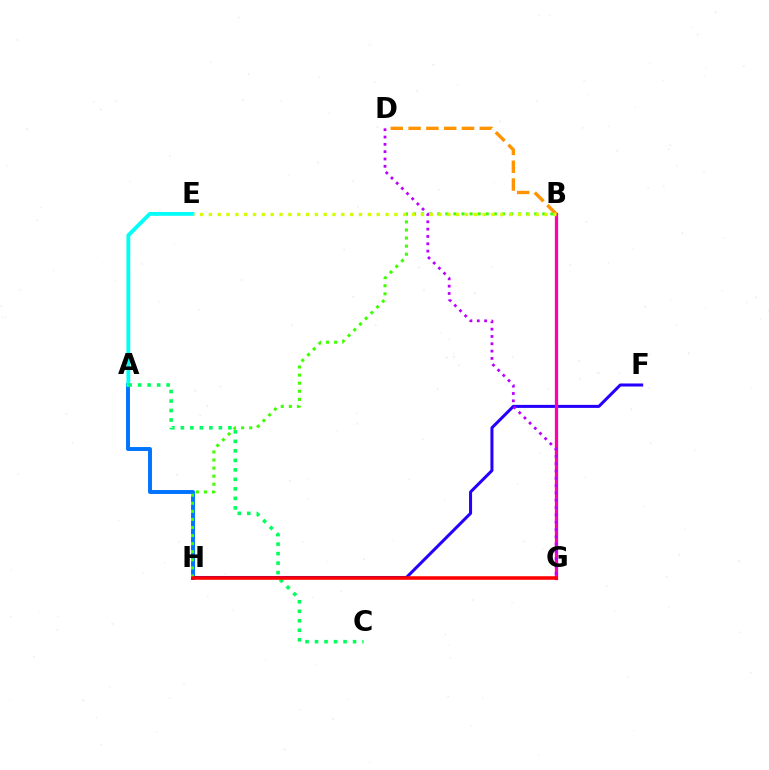{('A', 'H'): [{'color': '#0074ff', 'line_style': 'solid', 'thickness': 2.83}], ('F', 'H'): [{'color': '#2500ff', 'line_style': 'solid', 'thickness': 2.18}], ('A', 'E'): [{'color': '#00fff6', 'line_style': 'solid', 'thickness': 2.76}], ('B', 'G'): [{'color': '#ff00ac', 'line_style': 'solid', 'thickness': 2.36}], ('B', 'H'): [{'color': '#3dff00', 'line_style': 'dotted', 'thickness': 2.19}], ('A', 'C'): [{'color': '#00ff5c', 'line_style': 'dotted', 'thickness': 2.58}], ('B', 'D'): [{'color': '#ff9400', 'line_style': 'dashed', 'thickness': 2.42}], ('D', 'G'): [{'color': '#b900ff', 'line_style': 'dotted', 'thickness': 1.99}], ('B', 'E'): [{'color': '#d1ff00', 'line_style': 'dotted', 'thickness': 2.4}], ('G', 'H'): [{'color': '#ff0000', 'line_style': 'solid', 'thickness': 2.56}]}